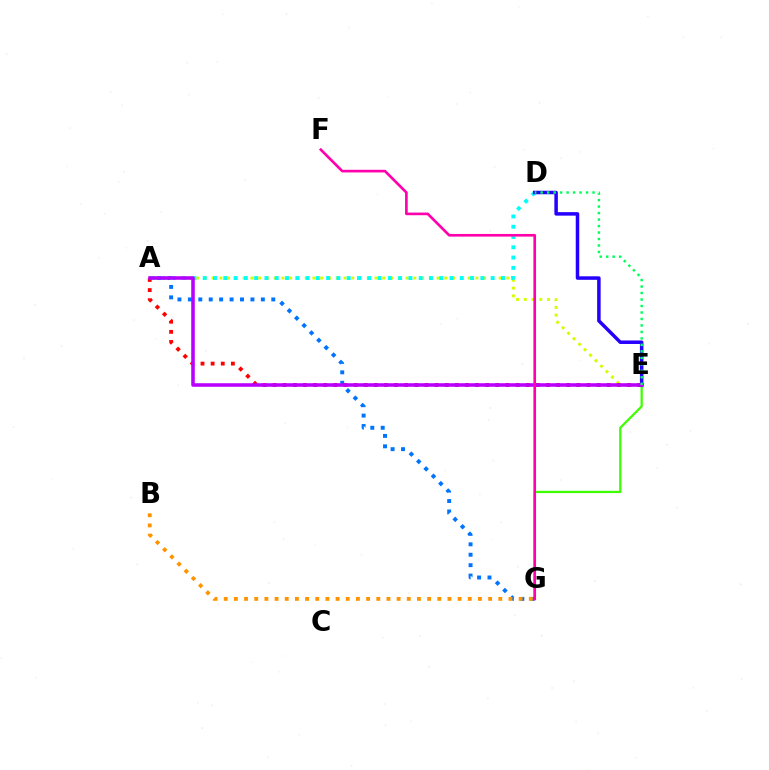{('A', 'E'): [{'color': '#d1ff00', 'line_style': 'dotted', 'thickness': 2.11}, {'color': '#ff0000', 'line_style': 'dotted', 'thickness': 2.75}, {'color': '#b900ff', 'line_style': 'solid', 'thickness': 2.56}], ('E', 'G'): [{'color': '#3dff00', 'line_style': 'solid', 'thickness': 1.63}], ('A', 'G'): [{'color': '#0074ff', 'line_style': 'dotted', 'thickness': 2.83}], ('A', 'D'): [{'color': '#00fff6', 'line_style': 'dotted', 'thickness': 2.79}], ('D', 'E'): [{'color': '#2500ff', 'line_style': 'solid', 'thickness': 2.52}, {'color': '#00ff5c', 'line_style': 'dotted', 'thickness': 1.76}], ('B', 'G'): [{'color': '#ff9400', 'line_style': 'dotted', 'thickness': 2.76}], ('F', 'G'): [{'color': '#ff00ac', 'line_style': 'solid', 'thickness': 1.91}]}